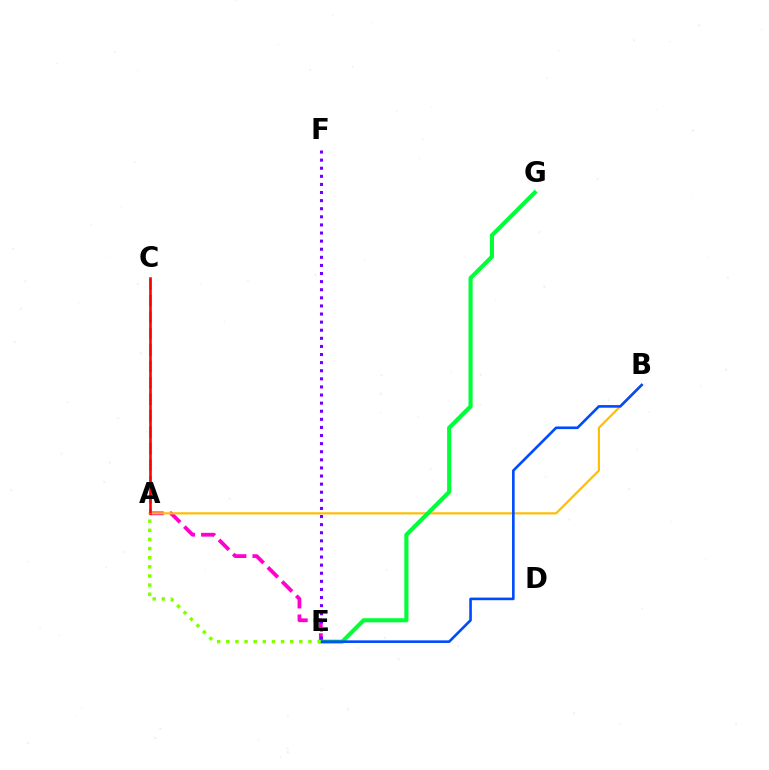{('A', 'E'): [{'color': '#ff00cf', 'line_style': 'dashed', 'thickness': 2.73}, {'color': '#84ff00', 'line_style': 'dotted', 'thickness': 2.48}], ('A', 'C'): [{'color': '#00fff6', 'line_style': 'dashed', 'thickness': 2.23}, {'color': '#ff0000', 'line_style': 'solid', 'thickness': 1.85}], ('A', 'B'): [{'color': '#ffbd00', 'line_style': 'solid', 'thickness': 1.56}], ('E', 'G'): [{'color': '#00ff39', 'line_style': 'solid', 'thickness': 2.97}], ('E', 'F'): [{'color': '#7200ff', 'line_style': 'dotted', 'thickness': 2.2}], ('B', 'E'): [{'color': '#004bff', 'line_style': 'solid', 'thickness': 1.89}]}